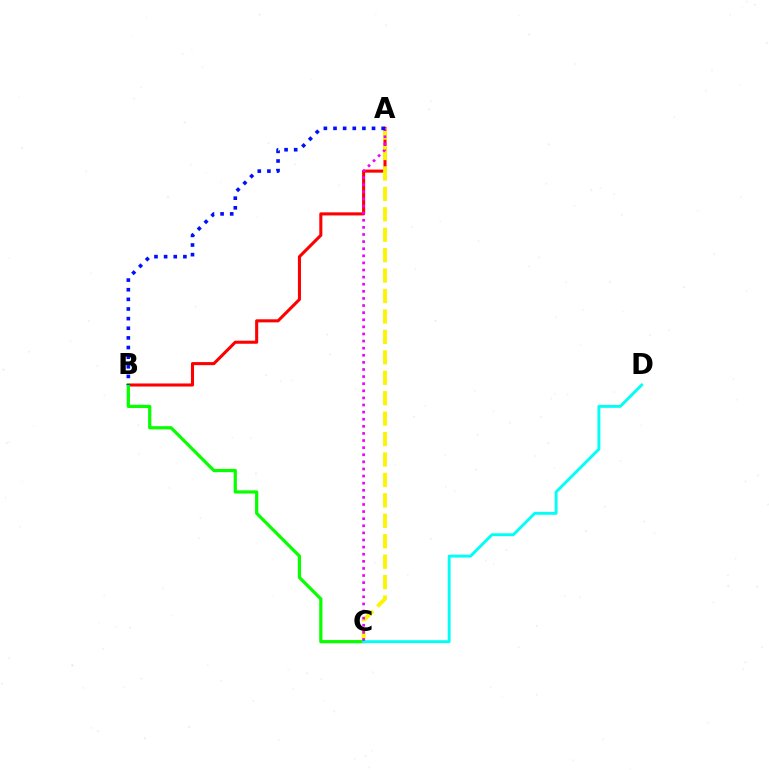{('A', 'B'): [{'color': '#ff0000', 'line_style': 'solid', 'thickness': 2.21}, {'color': '#0010ff', 'line_style': 'dotted', 'thickness': 2.62}], ('A', 'C'): [{'color': '#fcf500', 'line_style': 'dashed', 'thickness': 2.78}, {'color': '#ee00ff', 'line_style': 'dotted', 'thickness': 1.93}], ('B', 'C'): [{'color': '#08ff00', 'line_style': 'solid', 'thickness': 2.32}], ('C', 'D'): [{'color': '#00fff6', 'line_style': 'solid', 'thickness': 2.09}]}